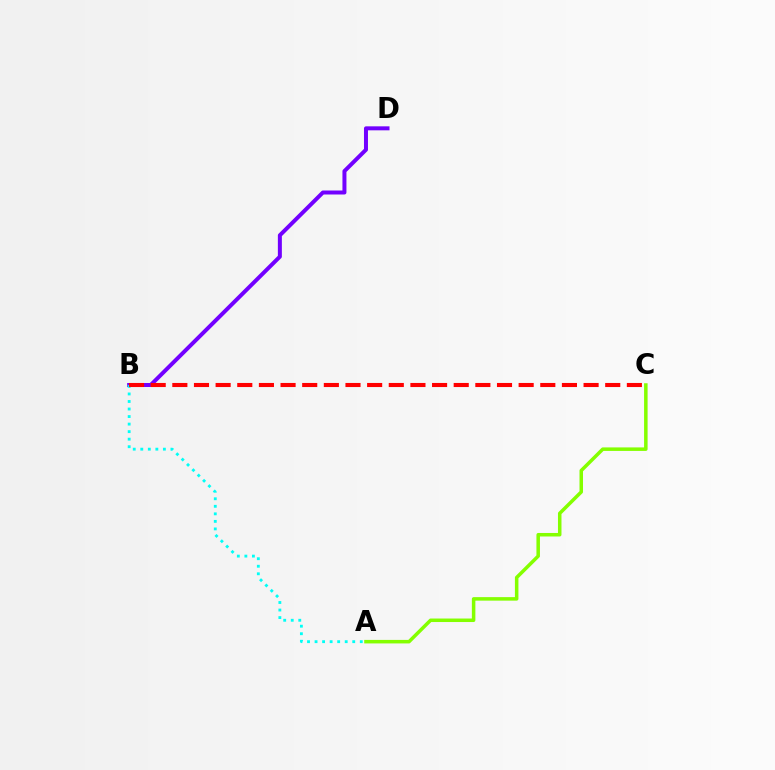{('B', 'D'): [{'color': '#7200ff', 'line_style': 'solid', 'thickness': 2.87}], ('A', 'C'): [{'color': '#84ff00', 'line_style': 'solid', 'thickness': 2.53}], ('A', 'B'): [{'color': '#00fff6', 'line_style': 'dotted', 'thickness': 2.05}], ('B', 'C'): [{'color': '#ff0000', 'line_style': 'dashed', 'thickness': 2.94}]}